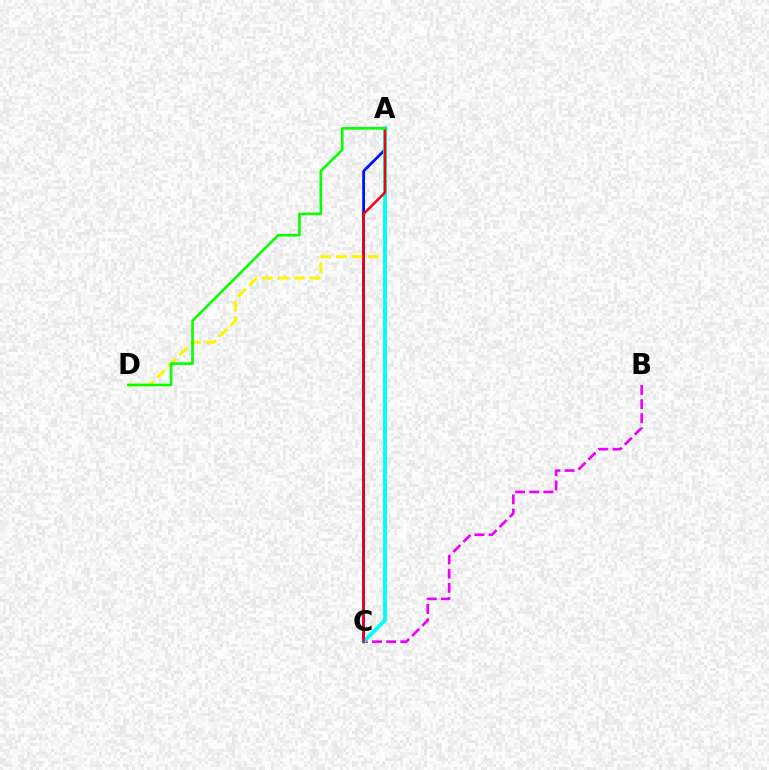{('A', 'C'): [{'color': '#0010ff', 'line_style': 'solid', 'thickness': 2.0}, {'color': '#00fff6', 'line_style': 'solid', 'thickness': 2.79}, {'color': '#ff0000', 'line_style': 'solid', 'thickness': 1.76}], ('B', 'C'): [{'color': '#ee00ff', 'line_style': 'dashed', 'thickness': 1.93}], ('A', 'D'): [{'color': '#fcf500', 'line_style': 'dashed', 'thickness': 2.16}, {'color': '#08ff00', 'line_style': 'solid', 'thickness': 1.88}]}